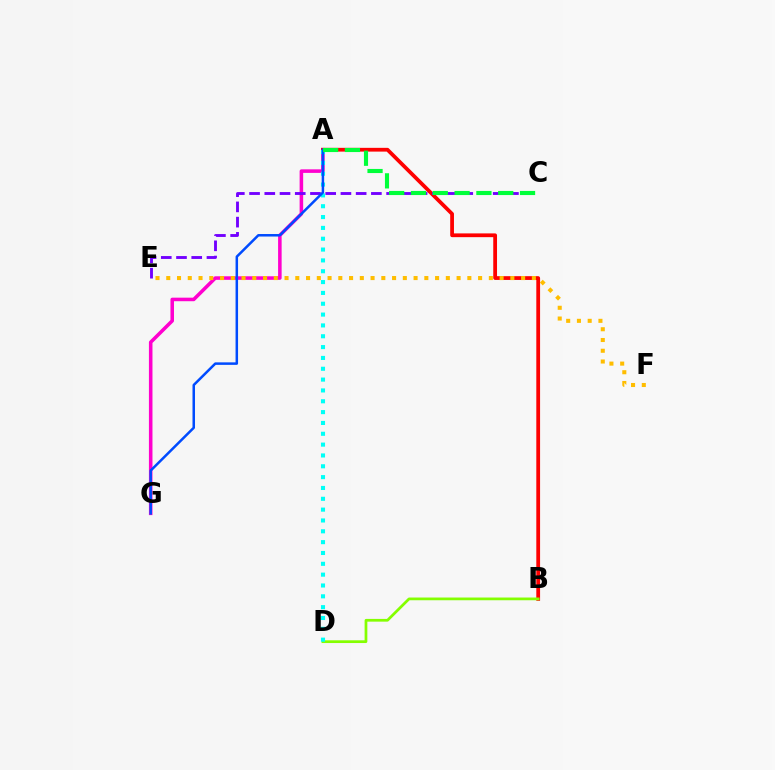{('A', 'G'): [{'color': '#ff00cf', 'line_style': 'solid', 'thickness': 2.56}, {'color': '#004bff', 'line_style': 'solid', 'thickness': 1.81}], ('A', 'B'): [{'color': '#ff0000', 'line_style': 'solid', 'thickness': 2.71}], ('E', 'F'): [{'color': '#ffbd00', 'line_style': 'dotted', 'thickness': 2.92}], ('B', 'D'): [{'color': '#84ff00', 'line_style': 'solid', 'thickness': 1.97}], ('C', 'E'): [{'color': '#7200ff', 'line_style': 'dashed', 'thickness': 2.07}], ('A', 'D'): [{'color': '#00fff6', 'line_style': 'dotted', 'thickness': 2.94}], ('A', 'C'): [{'color': '#00ff39', 'line_style': 'dashed', 'thickness': 2.96}]}